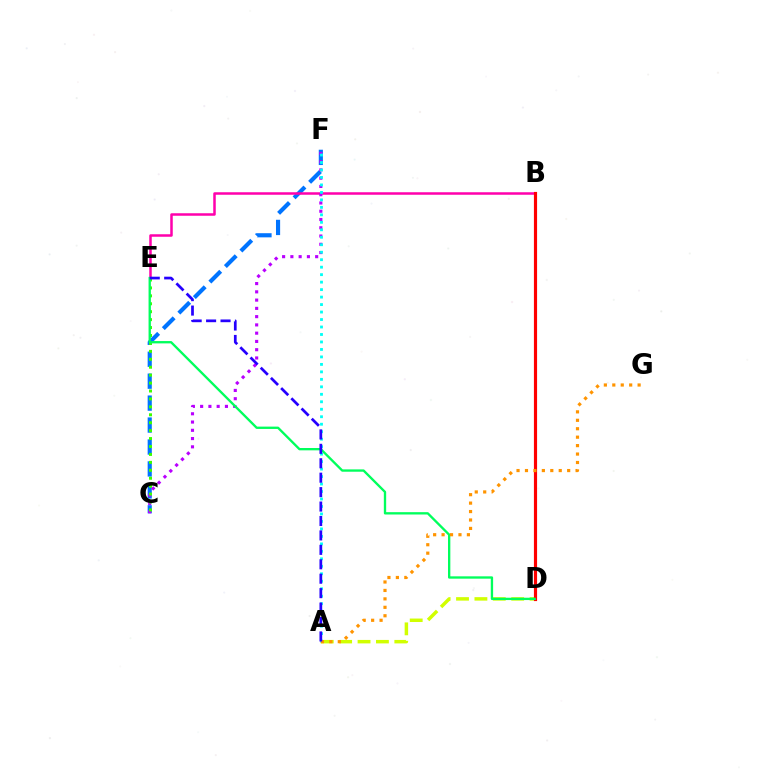{('C', 'F'): [{'color': '#0074ff', 'line_style': 'dashed', 'thickness': 2.98}, {'color': '#b900ff', 'line_style': 'dotted', 'thickness': 2.25}], ('B', 'E'): [{'color': '#ff00ac', 'line_style': 'solid', 'thickness': 1.8}], ('A', 'D'): [{'color': '#d1ff00', 'line_style': 'dashed', 'thickness': 2.5}], ('B', 'D'): [{'color': '#ff0000', 'line_style': 'solid', 'thickness': 2.28}], ('C', 'E'): [{'color': '#3dff00', 'line_style': 'dotted', 'thickness': 2.15}], ('D', 'E'): [{'color': '#00ff5c', 'line_style': 'solid', 'thickness': 1.68}], ('A', 'F'): [{'color': '#00fff6', 'line_style': 'dotted', 'thickness': 2.03}], ('A', 'G'): [{'color': '#ff9400', 'line_style': 'dotted', 'thickness': 2.29}], ('A', 'E'): [{'color': '#2500ff', 'line_style': 'dashed', 'thickness': 1.96}]}